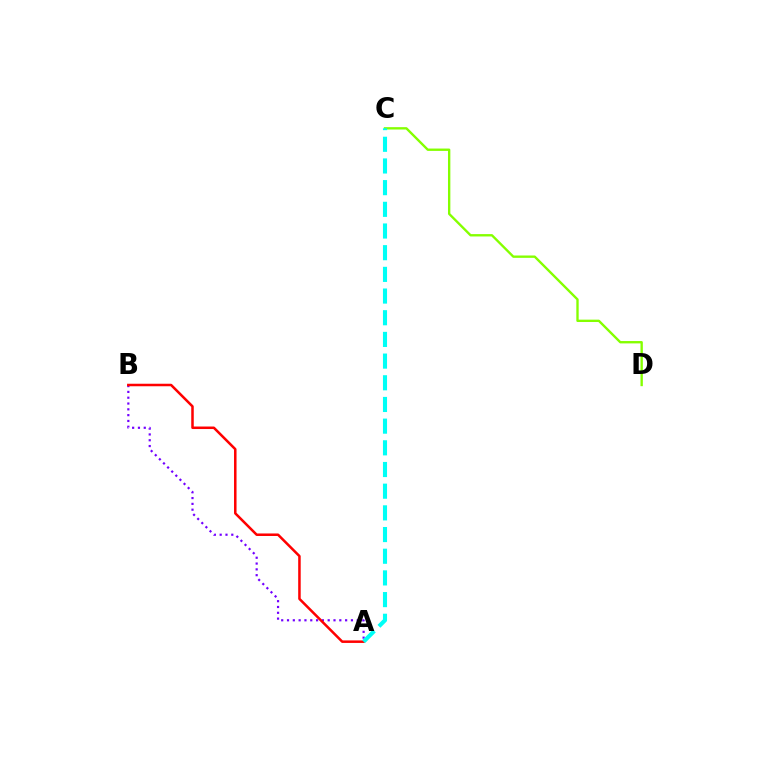{('A', 'B'): [{'color': '#7200ff', 'line_style': 'dotted', 'thickness': 1.58}, {'color': '#ff0000', 'line_style': 'solid', 'thickness': 1.81}], ('C', 'D'): [{'color': '#84ff00', 'line_style': 'solid', 'thickness': 1.7}], ('A', 'C'): [{'color': '#00fff6', 'line_style': 'dashed', 'thickness': 2.95}]}